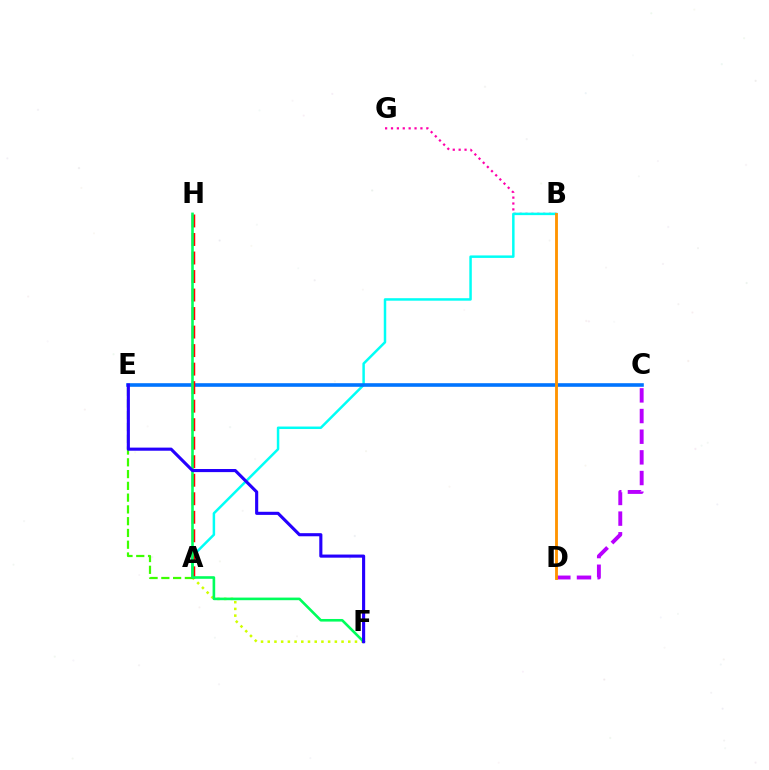{('C', 'D'): [{'color': '#b900ff', 'line_style': 'dashed', 'thickness': 2.81}], ('A', 'F'): [{'color': '#d1ff00', 'line_style': 'dotted', 'thickness': 1.82}], ('B', 'G'): [{'color': '#ff00ac', 'line_style': 'dotted', 'thickness': 1.6}], ('A', 'B'): [{'color': '#00fff6', 'line_style': 'solid', 'thickness': 1.79}], ('C', 'E'): [{'color': '#0074ff', 'line_style': 'solid', 'thickness': 2.59}], ('A', 'E'): [{'color': '#3dff00', 'line_style': 'dashed', 'thickness': 1.6}], ('A', 'H'): [{'color': '#ff0000', 'line_style': 'dashed', 'thickness': 2.52}], ('B', 'D'): [{'color': '#ff9400', 'line_style': 'solid', 'thickness': 2.05}], ('F', 'H'): [{'color': '#00ff5c', 'line_style': 'solid', 'thickness': 1.88}], ('E', 'F'): [{'color': '#2500ff', 'line_style': 'solid', 'thickness': 2.24}]}